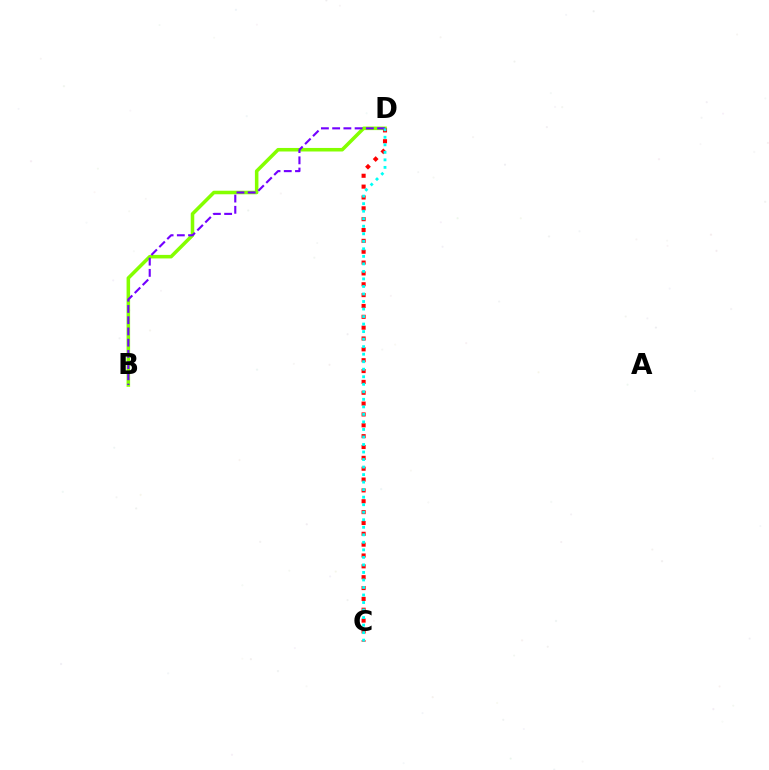{('B', 'D'): [{'color': '#84ff00', 'line_style': 'solid', 'thickness': 2.55}, {'color': '#7200ff', 'line_style': 'dashed', 'thickness': 1.53}], ('C', 'D'): [{'color': '#ff0000', 'line_style': 'dotted', 'thickness': 2.95}, {'color': '#00fff6', 'line_style': 'dotted', 'thickness': 2.04}]}